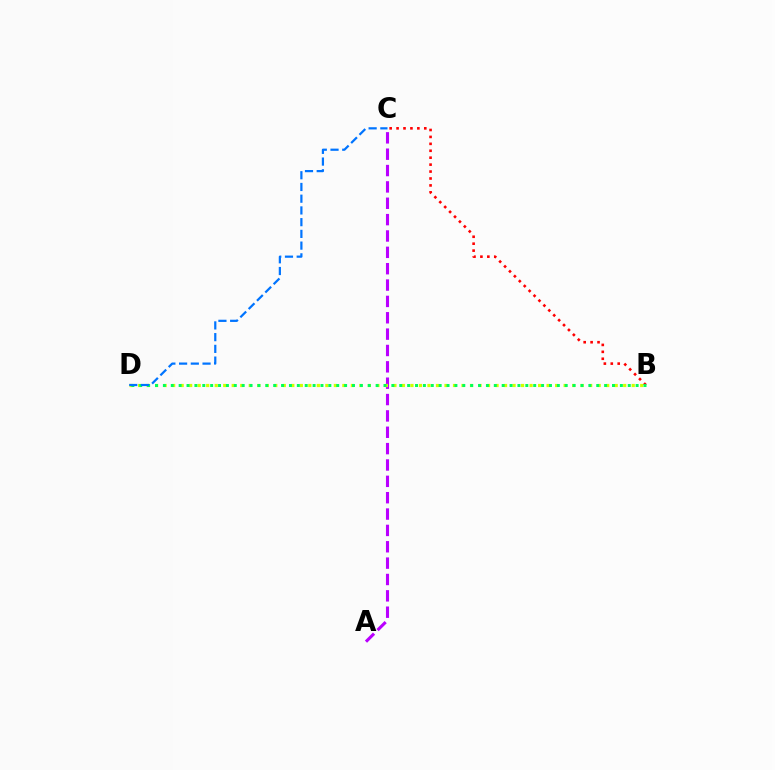{('A', 'C'): [{'color': '#b900ff', 'line_style': 'dashed', 'thickness': 2.22}], ('B', 'D'): [{'color': '#d1ff00', 'line_style': 'dotted', 'thickness': 2.31}, {'color': '#00ff5c', 'line_style': 'dotted', 'thickness': 2.14}], ('B', 'C'): [{'color': '#ff0000', 'line_style': 'dotted', 'thickness': 1.88}], ('C', 'D'): [{'color': '#0074ff', 'line_style': 'dashed', 'thickness': 1.59}]}